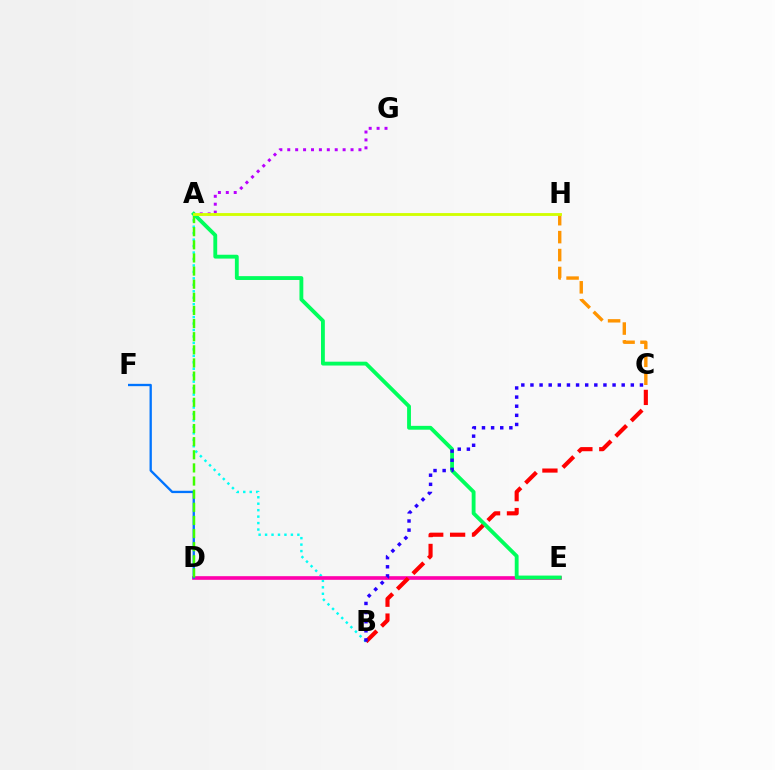{('A', 'B'): [{'color': '#00fff6', 'line_style': 'dotted', 'thickness': 1.75}], ('A', 'G'): [{'color': '#b900ff', 'line_style': 'dotted', 'thickness': 2.15}], ('D', 'E'): [{'color': '#ff00ac', 'line_style': 'solid', 'thickness': 2.62}], ('D', 'F'): [{'color': '#0074ff', 'line_style': 'solid', 'thickness': 1.67}], ('C', 'H'): [{'color': '#ff9400', 'line_style': 'dashed', 'thickness': 2.44}], ('A', 'D'): [{'color': '#3dff00', 'line_style': 'dashed', 'thickness': 1.78}], ('A', 'E'): [{'color': '#00ff5c', 'line_style': 'solid', 'thickness': 2.77}], ('A', 'H'): [{'color': '#d1ff00', 'line_style': 'solid', 'thickness': 2.05}], ('B', 'C'): [{'color': '#ff0000', 'line_style': 'dashed', 'thickness': 2.97}, {'color': '#2500ff', 'line_style': 'dotted', 'thickness': 2.48}]}